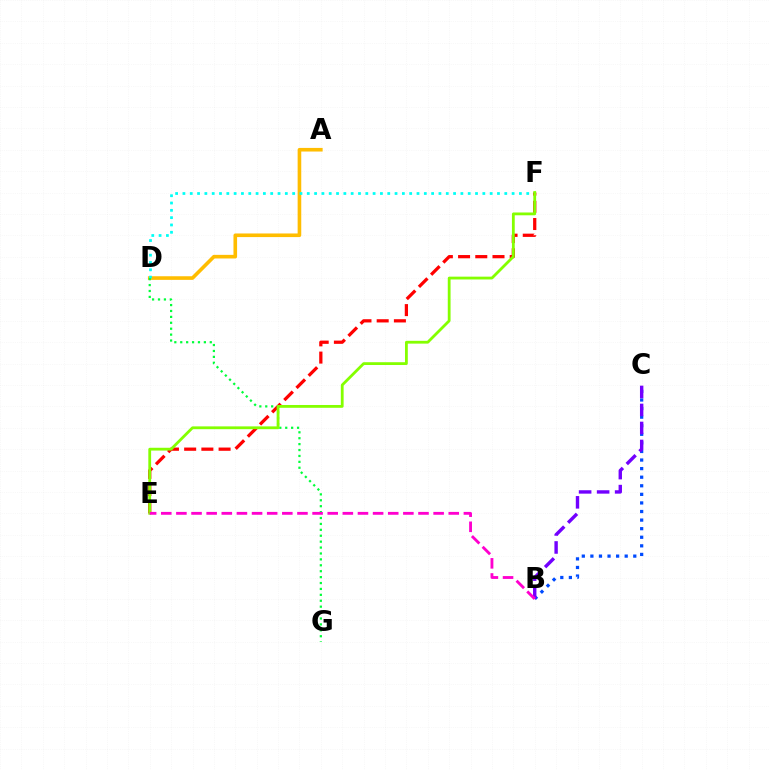{('B', 'C'): [{'color': '#004bff', 'line_style': 'dotted', 'thickness': 2.33}, {'color': '#7200ff', 'line_style': 'dashed', 'thickness': 2.45}], ('A', 'D'): [{'color': '#ffbd00', 'line_style': 'solid', 'thickness': 2.6}], ('D', 'F'): [{'color': '#00fff6', 'line_style': 'dotted', 'thickness': 1.99}], ('E', 'F'): [{'color': '#ff0000', 'line_style': 'dashed', 'thickness': 2.34}, {'color': '#84ff00', 'line_style': 'solid', 'thickness': 2.02}], ('D', 'G'): [{'color': '#00ff39', 'line_style': 'dotted', 'thickness': 1.61}], ('B', 'E'): [{'color': '#ff00cf', 'line_style': 'dashed', 'thickness': 2.06}]}